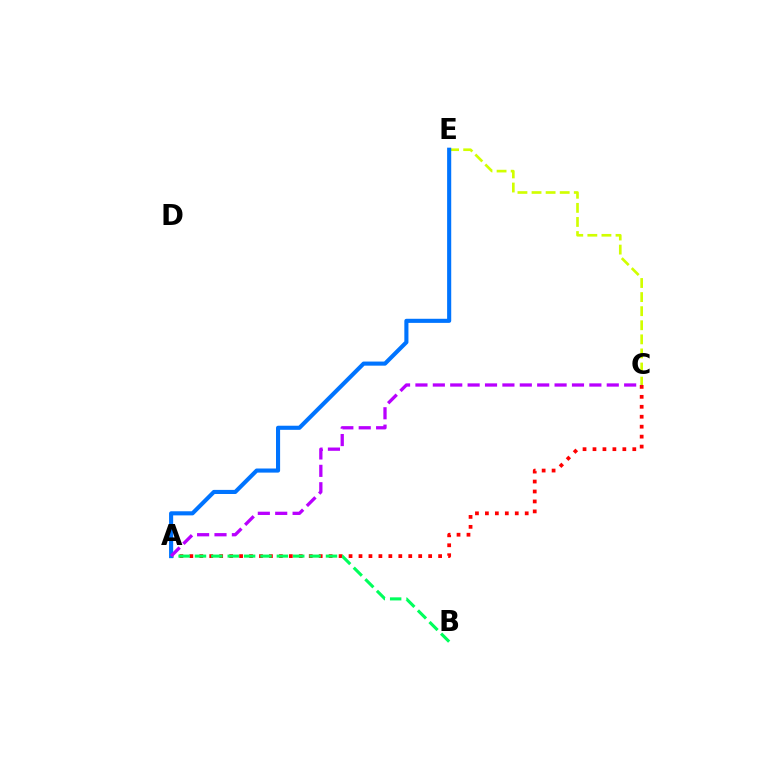{('A', 'C'): [{'color': '#ff0000', 'line_style': 'dotted', 'thickness': 2.7}, {'color': '#b900ff', 'line_style': 'dashed', 'thickness': 2.36}], ('A', 'B'): [{'color': '#00ff5c', 'line_style': 'dashed', 'thickness': 2.22}], ('C', 'E'): [{'color': '#d1ff00', 'line_style': 'dashed', 'thickness': 1.91}], ('A', 'E'): [{'color': '#0074ff', 'line_style': 'solid', 'thickness': 2.95}]}